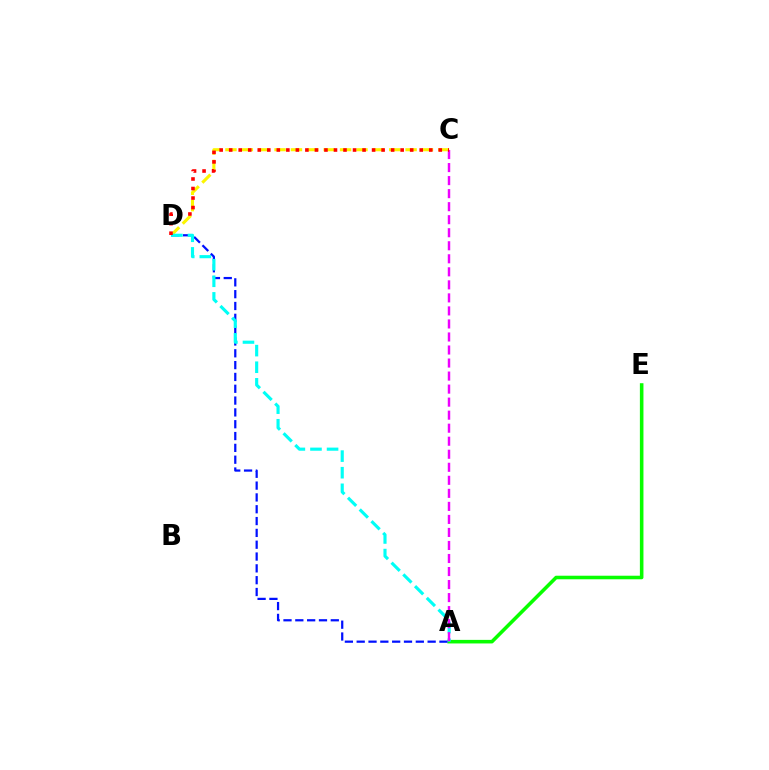{('C', 'D'): [{'color': '#fcf500', 'line_style': 'dashed', 'thickness': 2.22}, {'color': '#ff0000', 'line_style': 'dotted', 'thickness': 2.59}], ('A', 'E'): [{'color': '#08ff00', 'line_style': 'solid', 'thickness': 2.57}], ('A', 'D'): [{'color': '#0010ff', 'line_style': 'dashed', 'thickness': 1.61}, {'color': '#00fff6', 'line_style': 'dashed', 'thickness': 2.25}], ('A', 'C'): [{'color': '#ee00ff', 'line_style': 'dashed', 'thickness': 1.77}]}